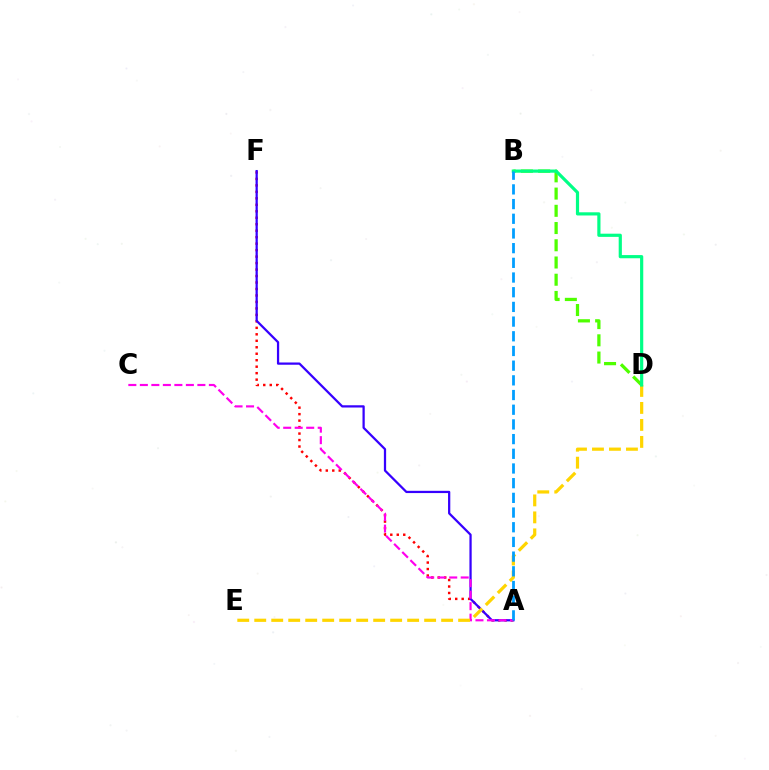{('A', 'F'): [{'color': '#ff0000', 'line_style': 'dotted', 'thickness': 1.76}, {'color': '#3700ff', 'line_style': 'solid', 'thickness': 1.62}], ('A', 'C'): [{'color': '#ff00ed', 'line_style': 'dashed', 'thickness': 1.56}], ('D', 'E'): [{'color': '#ffd500', 'line_style': 'dashed', 'thickness': 2.31}], ('B', 'D'): [{'color': '#4fff00', 'line_style': 'dashed', 'thickness': 2.34}, {'color': '#00ff86', 'line_style': 'solid', 'thickness': 2.29}], ('A', 'B'): [{'color': '#009eff', 'line_style': 'dashed', 'thickness': 2.0}]}